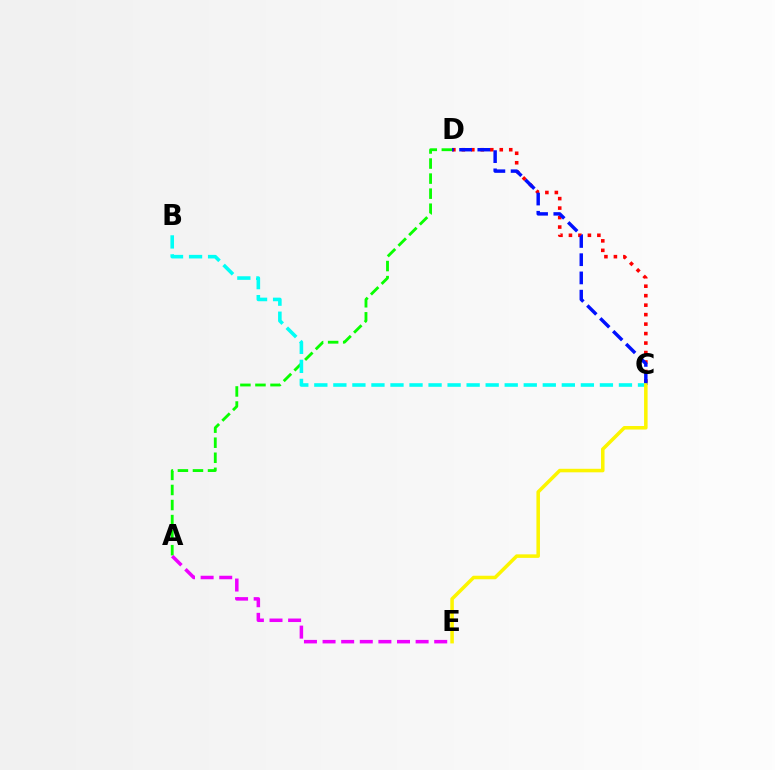{('C', 'D'): [{'color': '#ff0000', 'line_style': 'dotted', 'thickness': 2.58}, {'color': '#0010ff', 'line_style': 'dashed', 'thickness': 2.48}], ('A', 'D'): [{'color': '#08ff00', 'line_style': 'dashed', 'thickness': 2.04}], ('B', 'C'): [{'color': '#00fff6', 'line_style': 'dashed', 'thickness': 2.59}], ('A', 'E'): [{'color': '#ee00ff', 'line_style': 'dashed', 'thickness': 2.53}], ('C', 'E'): [{'color': '#fcf500', 'line_style': 'solid', 'thickness': 2.54}]}